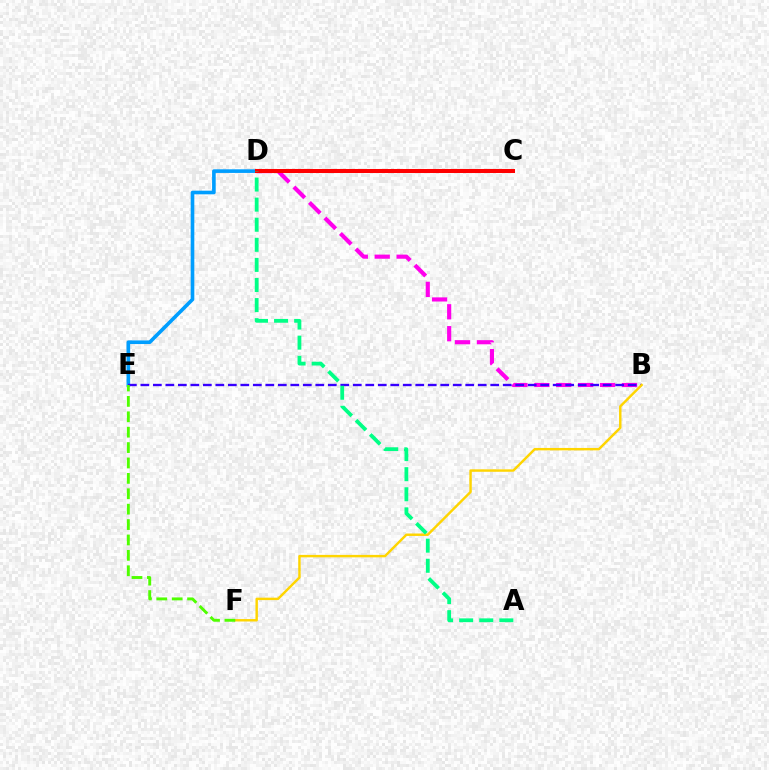{('B', 'D'): [{'color': '#ff00ed', 'line_style': 'dashed', 'thickness': 2.98}], ('D', 'E'): [{'color': '#009eff', 'line_style': 'solid', 'thickness': 2.61}], ('B', 'E'): [{'color': '#3700ff', 'line_style': 'dashed', 'thickness': 1.7}], ('B', 'F'): [{'color': '#ffd500', 'line_style': 'solid', 'thickness': 1.76}], ('E', 'F'): [{'color': '#4fff00', 'line_style': 'dashed', 'thickness': 2.09}], ('C', 'D'): [{'color': '#ff0000', 'line_style': 'solid', 'thickness': 2.9}], ('A', 'D'): [{'color': '#00ff86', 'line_style': 'dashed', 'thickness': 2.73}]}